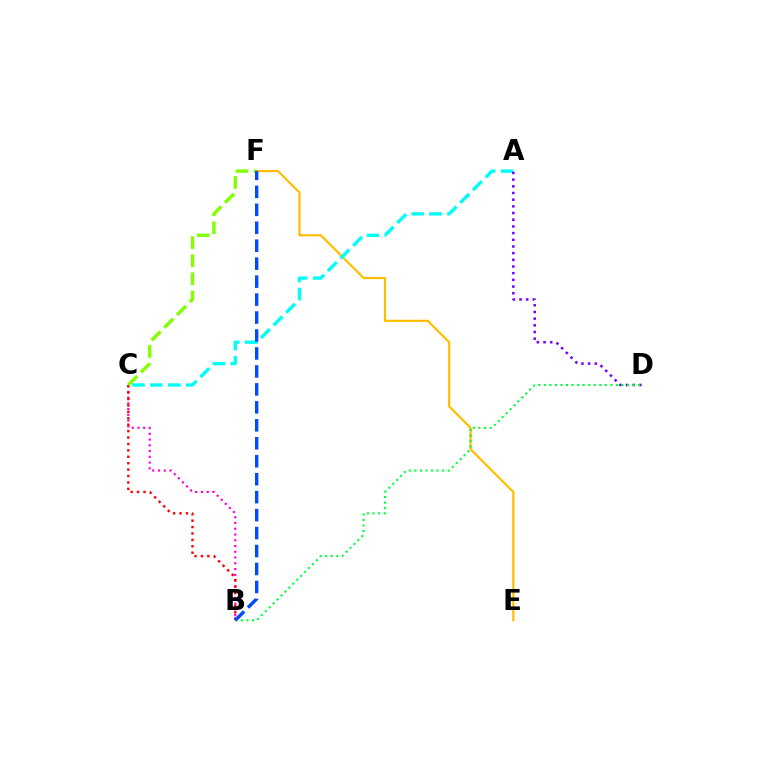{('E', 'F'): [{'color': '#ffbd00', 'line_style': 'solid', 'thickness': 1.57}], ('A', 'C'): [{'color': '#00fff6', 'line_style': 'dashed', 'thickness': 2.43}], ('B', 'C'): [{'color': '#ff00cf', 'line_style': 'dotted', 'thickness': 1.56}, {'color': '#ff0000', 'line_style': 'dotted', 'thickness': 1.74}], ('A', 'D'): [{'color': '#7200ff', 'line_style': 'dotted', 'thickness': 1.82}], ('B', 'D'): [{'color': '#00ff39', 'line_style': 'dotted', 'thickness': 1.51}], ('C', 'F'): [{'color': '#84ff00', 'line_style': 'dashed', 'thickness': 2.46}], ('B', 'F'): [{'color': '#004bff', 'line_style': 'dashed', 'thickness': 2.44}]}